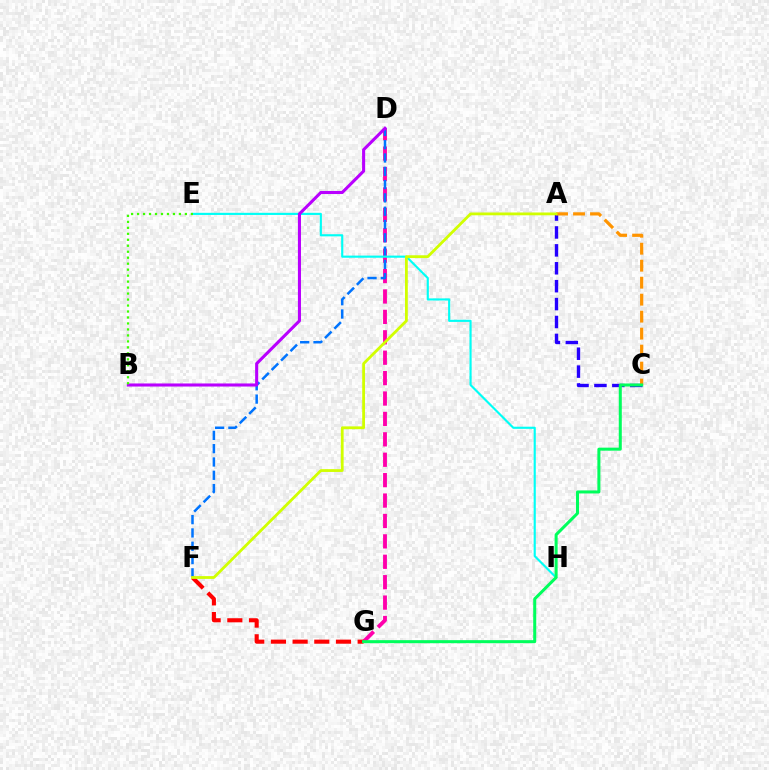{('A', 'C'): [{'color': '#2500ff', 'line_style': 'dashed', 'thickness': 2.43}, {'color': '#ff9400', 'line_style': 'dashed', 'thickness': 2.31}], ('D', 'G'): [{'color': '#ff00ac', 'line_style': 'dashed', 'thickness': 2.77}], ('D', 'F'): [{'color': '#0074ff', 'line_style': 'dashed', 'thickness': 1.81}], ('E', 'H'): [{'color': '#00fff6', 'line_style': 'solid', 'thickness': 1.54}], ('F', 'G'): [{'color': '#ff0000', 'line_style': 'dashed', 'thickness': 2.94}], ('B', 'D'): [{'color': '#b900ff', 'line_style': 'solid', 'thickness': 2.21}], ('C', 'G'): [{'color': '#00ff5c', 'line_style': 'solid', 'thickness': 2.18}], ('B', 'E'): [{'color': '#3dff00', 'line_style': 'dotted', 'thickness': 1.62}], ('A', 'F'): [{'color': '#d1ff00', 'line_style': 'solid', 'thickness': 2.01}]}